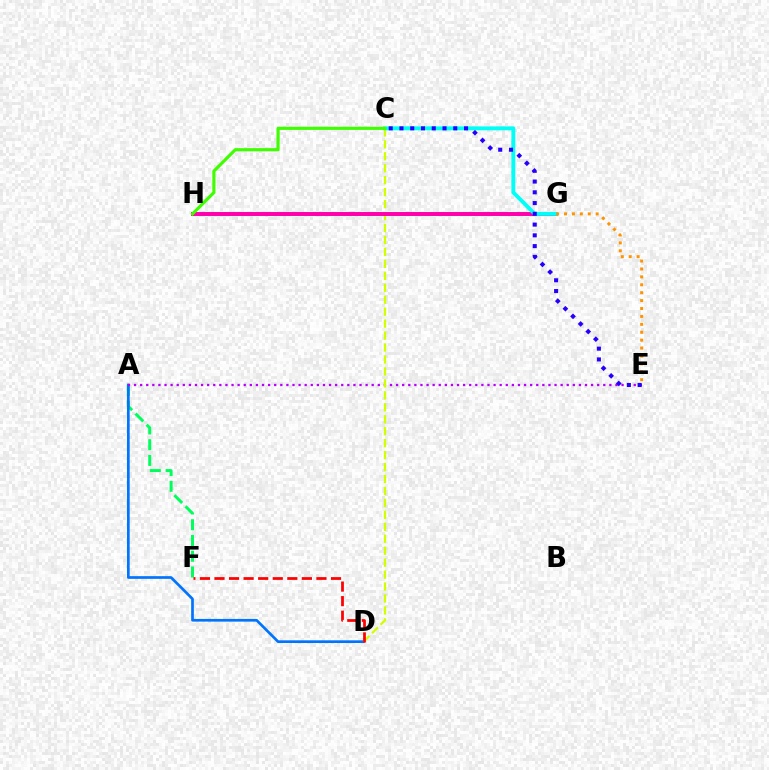{('A', 'F'): [{'color': '#00ff5c', 'line_style': 'dashed', 'thickness': 2.14}], ('A', 'D'): [{'color': '#0074ff', 'line_style': 'solid', 'thickness': 1.94}], ('A', 'E'): [{'color': '#b900ff', 'line_style': 'dotted', 'thickness': 1.66}], ('C', 'D'): [{'color': '#d1ff00', 'line_style': 'dashed', 'thickness': 1.62}], ('G', 'H'): [{'color': '#ff00ac', 'line_style': 'solid', 'thickness': 2.84}], ('C', 'G'): [{'color': '#00fff6', 'line_style': 'solid', 'thickness': 2.81}], ('E', 'G'): [{'color': '#ff9400', 'line_style': 'dotted', 'thickness': 2.15}], ('C', 'E'): [{'color': '#2500ff', 'line_style': 'dotted', 'thickness': 2.92}], ('D', 'F'): [{'color': '#ff0000', 'line_style': 'dashed', 'thickness': 1.98}], ('C', 'H'): [{'color': '#3dff00', 'line_style': 'solid', 'thickness': 2.26}]}